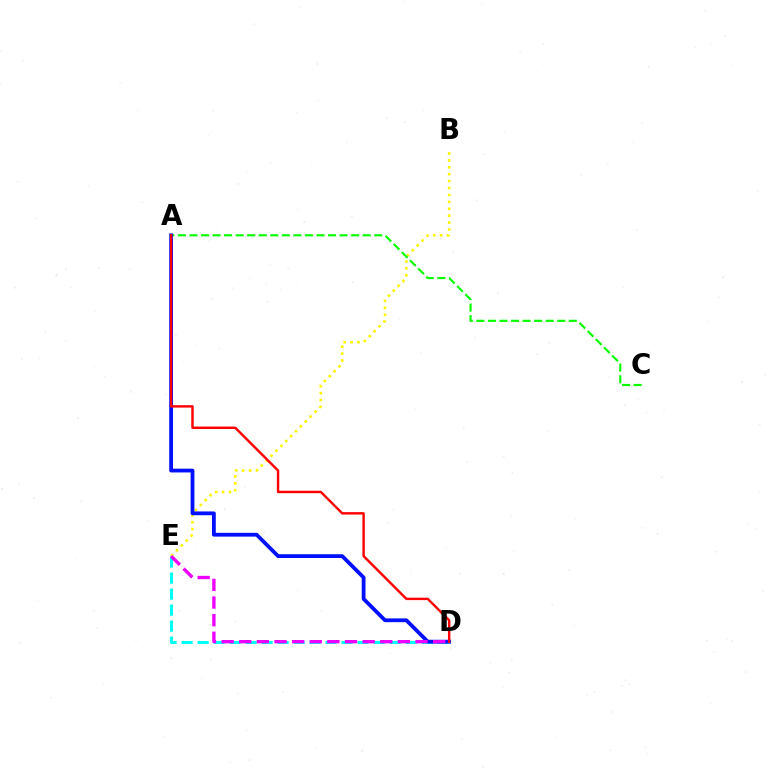{('D', 'E'): [{'color': '#00fff6', 'line_style': 'dashed', 'thickness': 2.17}, {'color': '#ee00ff', 'line_style': 'dashed', 'thickness': 2.39}], ('B', 'E'): [{'color': '#fcf500', 'line_style': 'dotted', 'thickness': 1.88}], ('A', 'C'): [{'color': '#08ff00', 'line_style': 'dashed', 'thickness': 1.57}], ('A', 'D'): [{'color': '#0010ff', 'line_style': 'solid', 'thickness': 2.72}, {'color': '#ff0000', 'line_style': 'solid', 'thickness': 1.75}]}